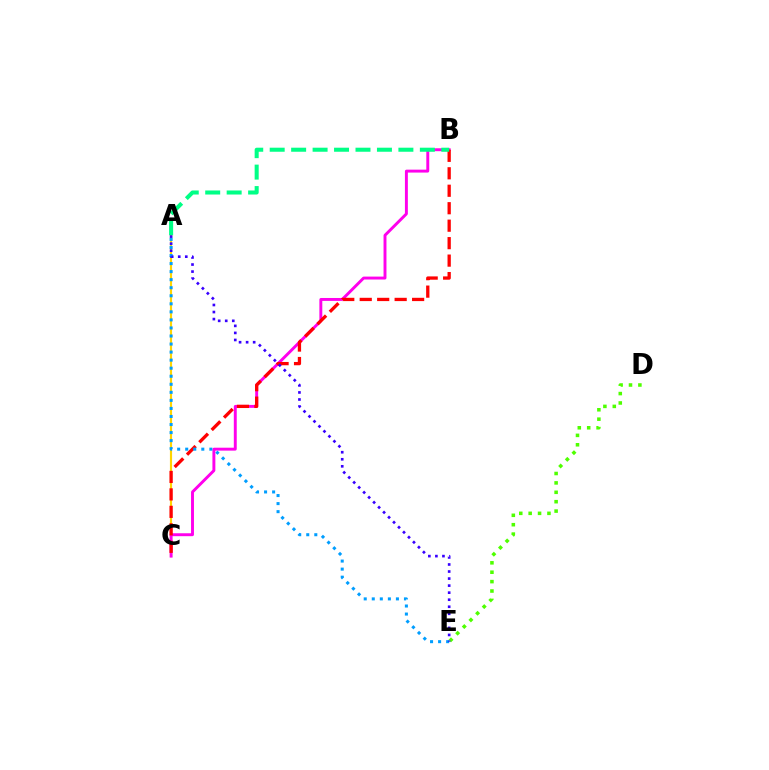{('D', 'E'): [{'color': '#4fff00', 'line_style': 'dotted', 'thickness': 2.55}], ('A', 'C'): [{'color': '#ffd500', 'line_style': 'solid', 'thickness': 1.54}], ('B', 'C'): [{'color': '#ff00ed', 'line_style': 'solid', 'thickness': 2.11}, {'color': '#ff0000', 'line_style': 'dashed', 'thickness': 2.37}], ('A', 'E'): [{'color': '#009eff', 'line_style': 'dotted', 'thickness': 2.19}, {'color': '#3700ff', 'line_style': 'dotted', 'thickness': 1.91}], ('A', 'B'): [{'color': '#00ff86', 'line_style': 'dashed', 'thickness': 2.91}]}